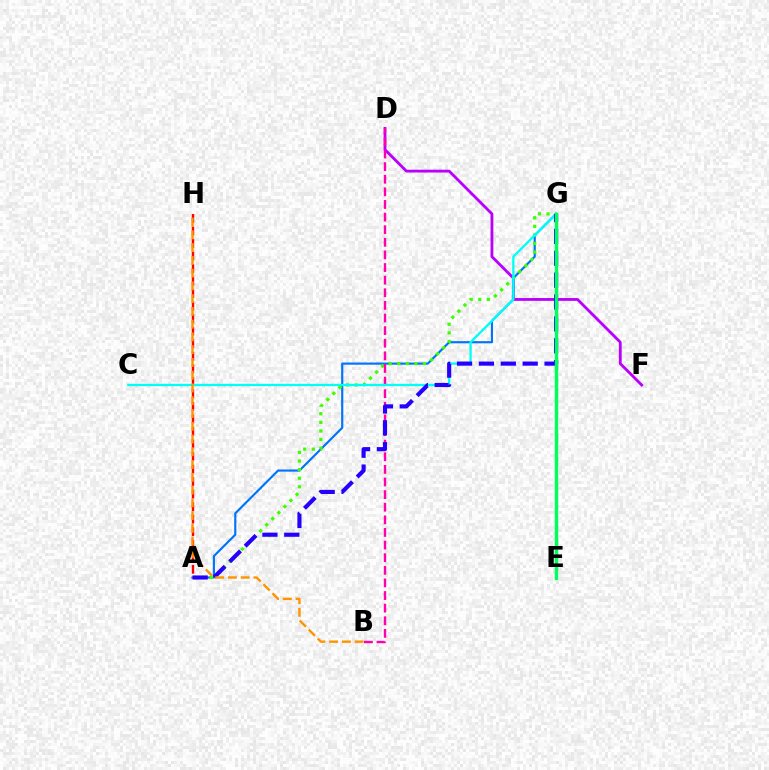{('D', 'F'): [{'color': '#b900ff', 'line_style': 'solid', 'thickness': 2.02}], ('A', 'G'): [{'color': '#0074ff', 'line_style': 'solid', 'thickness': 1.56}, {'color': '#3dff00', 'line_style': 'dotted', 'thickness': 2.33}, {'color': '#2500ff', 'line_style': 'dashed', 'thickness': 2.97}], ('E', 'G'): [{'color': '#d1ff00', 'line_style': 'dotted', 'thickness': 2.19}, {'color': '#00ff5c', 'line_style': 'solid', 'thickness': 2.46}], ('B', 'D'): [{'color': '#ff00ac', 'line_style': 'dashed', 'thickness': 1.71}], ('A', 'H'): [{'color': '#ff0000', 'line_style': 'dashed', 'thickness': 1.7}], ('C', 'G'): [{'color': '#00fff6', 'line_style': 'solid', 'thickness': 1.66}], ('B', 'H'): [{'color': '#ff9400', 'line_style': 'dashed', 'thickness': 1.73}]}